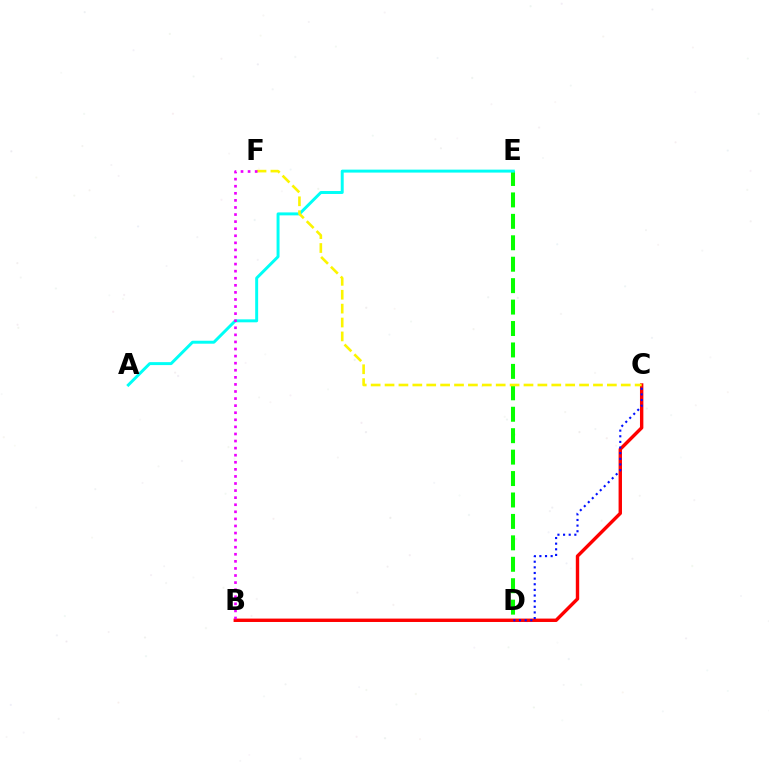{('B', 'C'): [{'color': '#ff0000', 'line_style': 'solid', 'thickness': 2.45}], ('D', 'E'): [{'color': '#08ff00', 'line_style': 'dashed', 'thickness': 2.91}], ('C', 'D'): [{'color': '#0010ff', 'line_style': 'dotted', 'thickness': 1.53}], ('A', 'E'): [{'color': '#00fff6', 'line_style': 'solid', 'thickness': 2.13}], ('C', 'F'): [{'color': '#fcf500', 'line_style': 'dashed', 'thickness': 1.89}], ('B', 'F'): [{'color': '#ee00ff', 'line_style': 'dotted', 'thickness': 1.92}]}